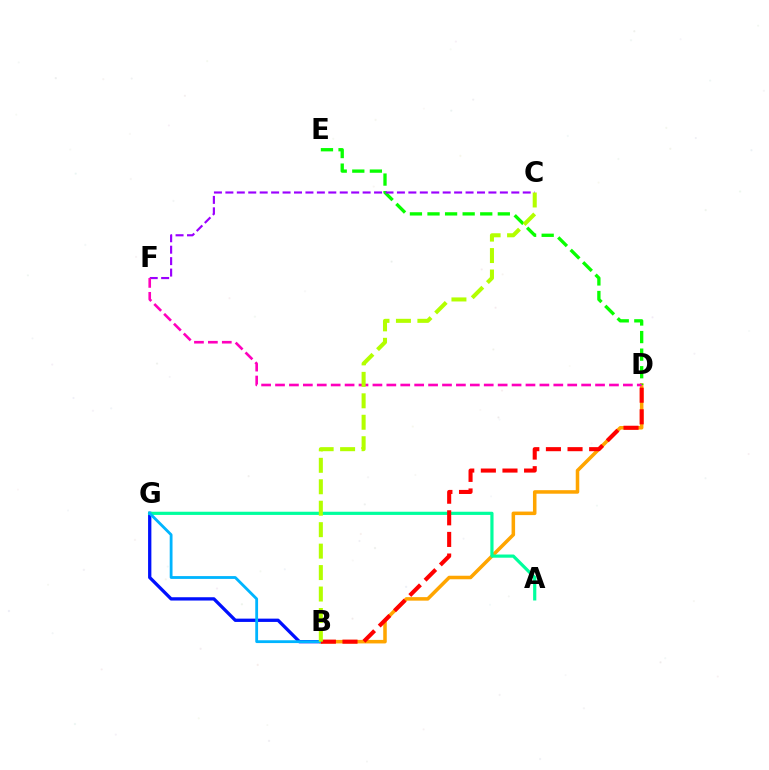{('B', 'G'): [{'color': '#0010ff', 'line_style': 'solid', 'thickness': 2.37}, {'color': '#00b5ff', 'line_style': 'solid', 'thickness': 2.02}], ('B', 'D'): [{'color': '#ffa500', 'line_style': 'solid', 'thickness': 2.54}, {'color': '#ff0000', 'line_style': 'dashed', 'thickness': 2.94}], ('D', 'E'): [{'color': '#08ff00', 'line_style': 'dashed', 'thickness': 2.39}], ('C', 'F'): [{'color': '#9b00ff', 'line_style': 'dashed', 'thickness': 1.55}], ('A', 'G'): [{'color': '#00ff9d', 'line_style': 'solid', 'thickness': 2.29}], ('D', 'F'): [{'color': '#ff00bd', 'line_style': 'dashed', 'thickness': 1.89}], ('B', 'C'): [{'color': '#b3ff00', 'line_style': 'dashed', 'thickness': 2.91}]}